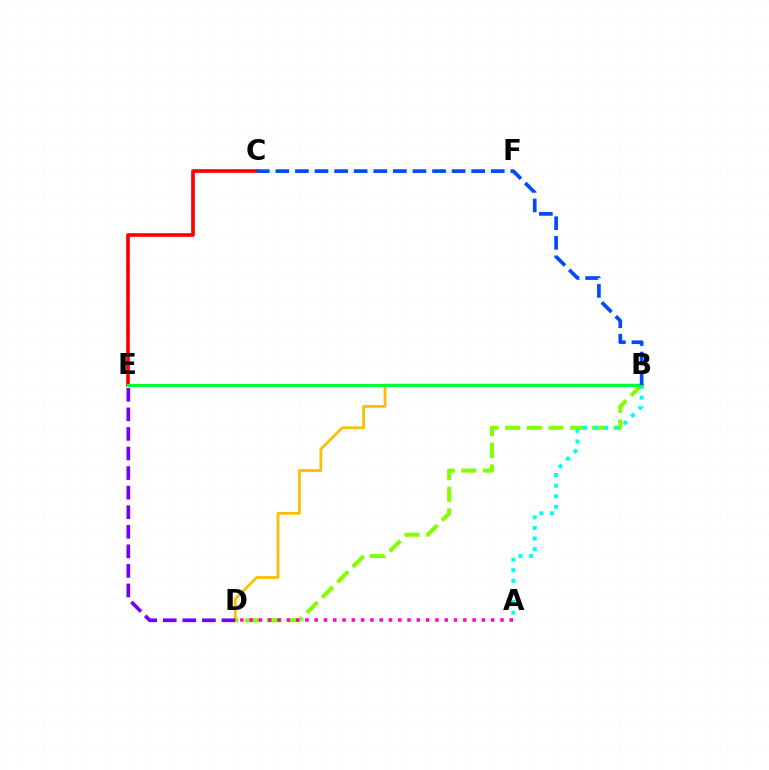{('B', 'D'): [{'color': '#84ff00', 'line_style': 'dashed', 'thickness': 2.94}, {'color': '#ffbd00', 'line_style': 'solid', 'thickness': 1.98}], ('C', 'E'): [{'color': '#ff0000', 'line_style': 'solid', 'thickness': 2.63}], ('A', 'B'): [{'color': '#00fff6', 'line_style': 'dotted', 'thickness': 2.88}], ('B', 'E'): [{'color': '#00ff39', 'line_style': 'solid', 'thickness': 2.17}], ('A', 'D'): [{'color': '#ff00cf', 'line_style': 'dotted', 'thickness': 2.52}], ('B', 'C'): [{'color': '#004bff', 'line_style': 'dashed', 'thickness': 2.66}], ('D', 'E'): [{'color': '#7200ff', 'line_style': 'dashed', 'thickness': 2.66}]}